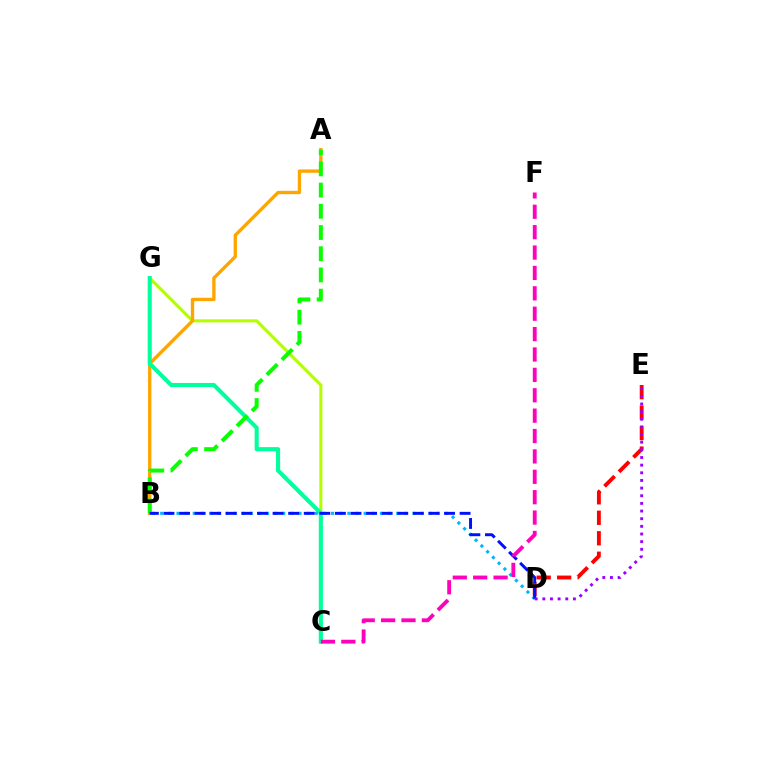{('D', 'E'): [{'color': '#ff0000', 'line_style': 'dashed', 'thickness': 2.78}, {'color': '#9b00ff', 'line_style': 'dotted', 'thickness': 2.08}], ('C', 'G'): [{'color': '#b3ff00', 'line_style': 'solid', 'thickness': 2.2}, {'color': '#00ff9d', 'line_style': 'solid', 'thickness': 2.95}], ('A', 'B'): [{'color': '#ffa500', 'line_style': 'solid', 'thickness': 2.41}, {'color': '#08ff00', 'line_style': 'dashed', 'thickness': 2.88}], ('B', 'D'): [{'color': '#00b5ff', 'line_style': 'dotted', 'thickness': 2.21}, {'color': '#0010ff', 'line_style': 'dashed', 'thickness': 2.12}], ('C', 'F'): [{'color': '#ff00bd', 'line_style': 'dashed', 'thickness': 2.77}]}